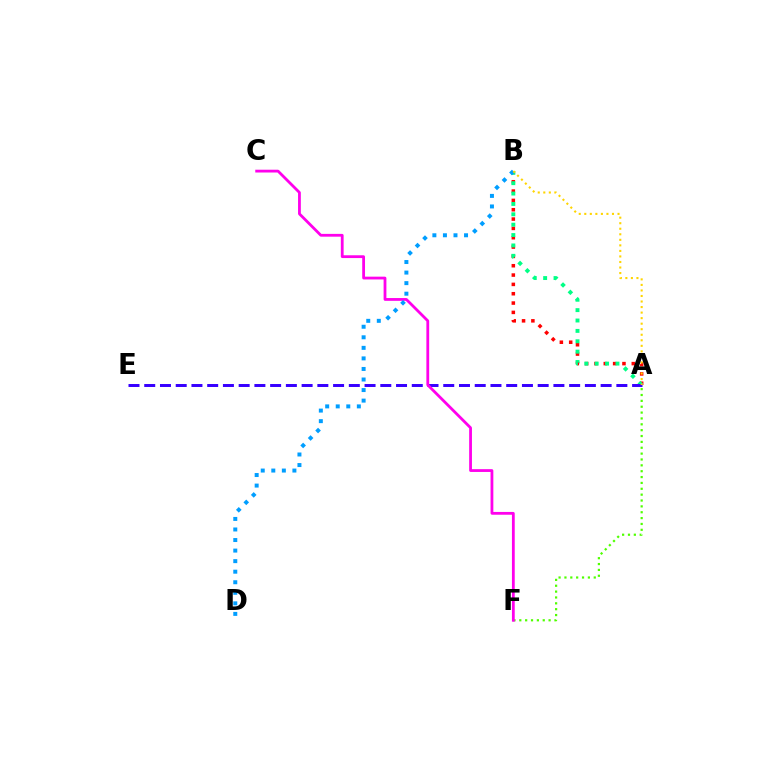{('A', 'F'): [{'color': '#4fff00', 'line_style': 'dotted', 'thickness': 1.59}], ('A', 'B'): [{'color': '#ff0000', 'line_style': 'dotted', 'thickness': 2.54}, {'color': '#00ff86', 'line_style': 'dotted', 'thickness': 2.82}, {'color': '#ffd500', 'line_style': 'dotted', 'thickness': 1.5}], ('A', 'E'): [{'color': '#3700ff', 'line_style': 'dashed', 'thickness': 2.14}], ('C', 'F'): [{'color': '#ff00ed', 'line_style': 'solid', 'thickness': 2.01}], ('B', 'D'): [{'color': '#009eff', 'line_style': 'dotted', 'thickness': 2.87}]}